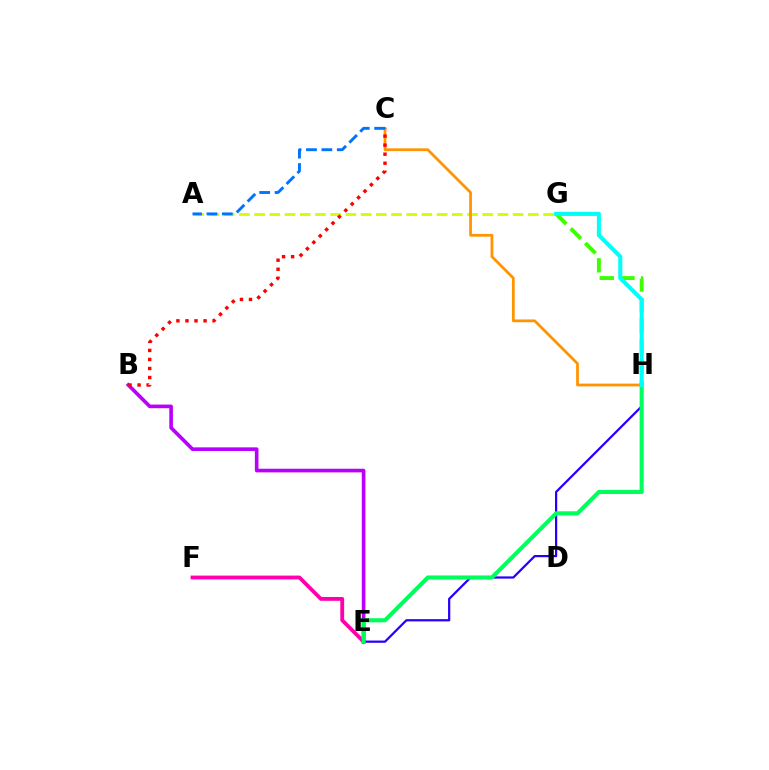{('E', 'F'): [{'color': '#ff00ac', 'line_style': 'solid', 'thickness': 2.75}], ('B', 'E'): [{'color': '#b900ff', 'line_style': 'solid', 'thickness': 2.62}], ('E', 'H'): [{'color': '#2500ff', 'line_style': 'solid', 'thickness': 1.6}, {'color': '#00ff5c', 'line_style': 'solid', 'thickness': 2.96}], ('G', 'H'): [{'color': '#3dff00', 'line_style': 'dashed', 'thickness': 2.81}, {'color': '#00fff6', 'line_style': 'solid', 'thickness': 2.92}], ('A', 'G'): [{'color': '#d1ff00', 'line_style': 'dashed', 'thickness': 2.07}], ('C', 'H'): [{'color': '#ff9400', 'line_style': 'solid', 'thickness': 1.99}], ('B', 'C'): [{'color': '#ff0000', 'line_style': 'dotted', 'thickness': 2.46}], ('A', 'C'): [{'color': '#0074ff', 'line_style': 'dashed', 'thickness': 2.09}]}